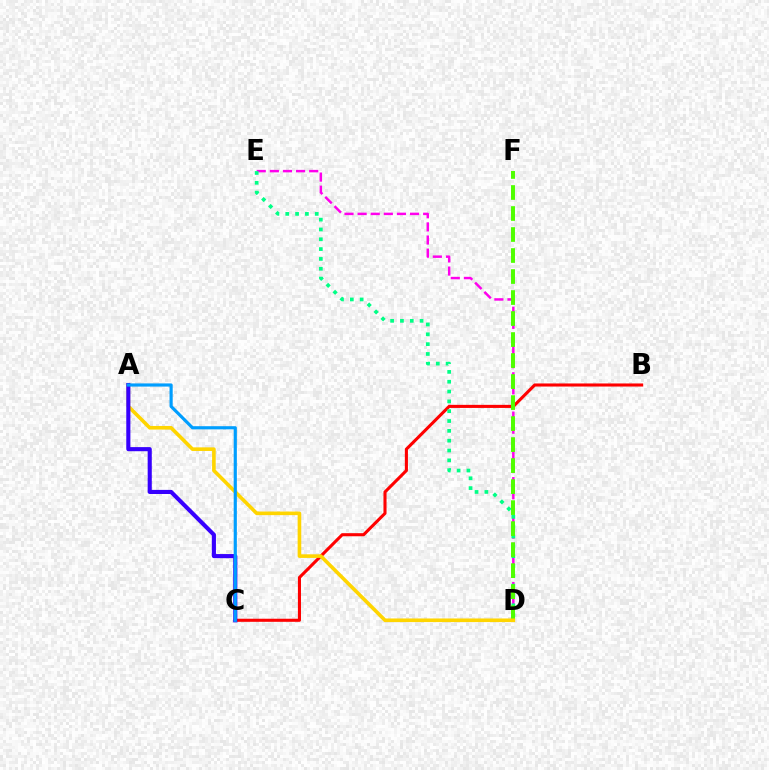{('D', 'E'): [{'color': '#ff00ed', 'line_style': 'dashed', 'thickness': 1.78}, {'color': '#00ff86', 'line_style': 'dotted', 'thickness': 2.67}], ('B', 'C'): [{'color': '#ff0000', 'line_style': 'solid', 'thickness': 2.22}], ('D', 'F'): [{'color': '#4fff00', 'line_style': 'dashed', 'thickness': 2.85}], ('A', 'D'): [{'color': '#ffd500', 'line_style': 'solid', 'thickness': 2.6}], ('A', 'C'): [{'color': '#3700ff', 'line_style': 'solid', 'thickness': 2.96}, {'color': '#009eff', 'line_style': 'solid', 'thickness': 2.28}]}